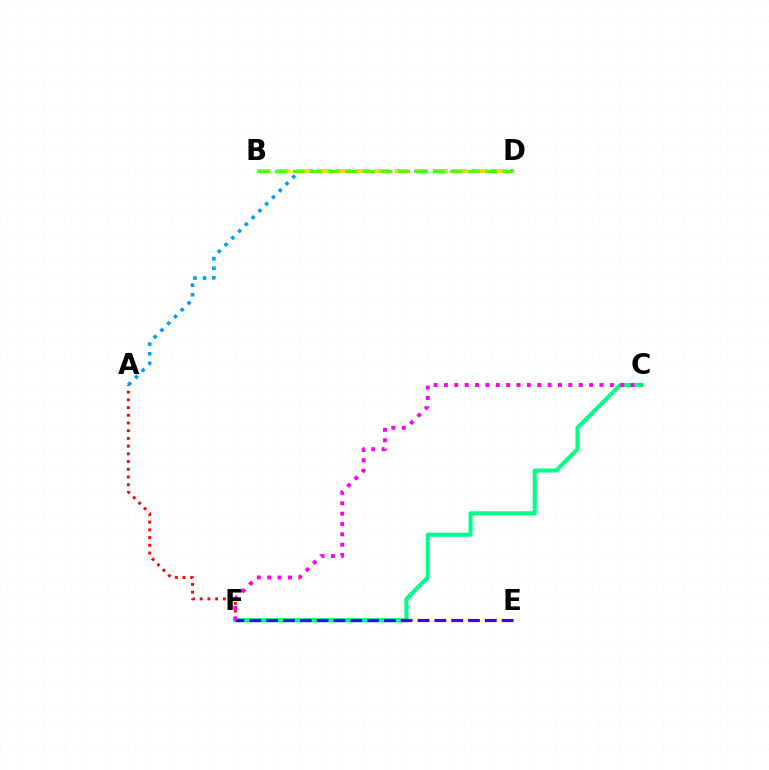{('A', 'F'): [{'color': '#ff0000', 'line_style': 'dotted', 'thickness': 2.1}], ('C', 'F'): [{'color': '#00ff86', 'line_style': 'solid', 'thickness': 2.93}, {'color': '#ff00ed', 'line_style': 'dotted', 'thickness': 2.82}], ('E', 'F'): [{'color': '#3700ff', 'line_style': 'dashed', 'thickness': 2.28}], ('A', 'D'): [{'color': '#009eff', 'line_style': 'dotted', 'thickness': 2.6}], ('B', 'D'): [{'color': '#ffd500', 'line_style': 'dashed', 'thickness': 2.67}, {'color': '#4fff00', 'line_style': 'dashed', 'thickness': 2.38}]}